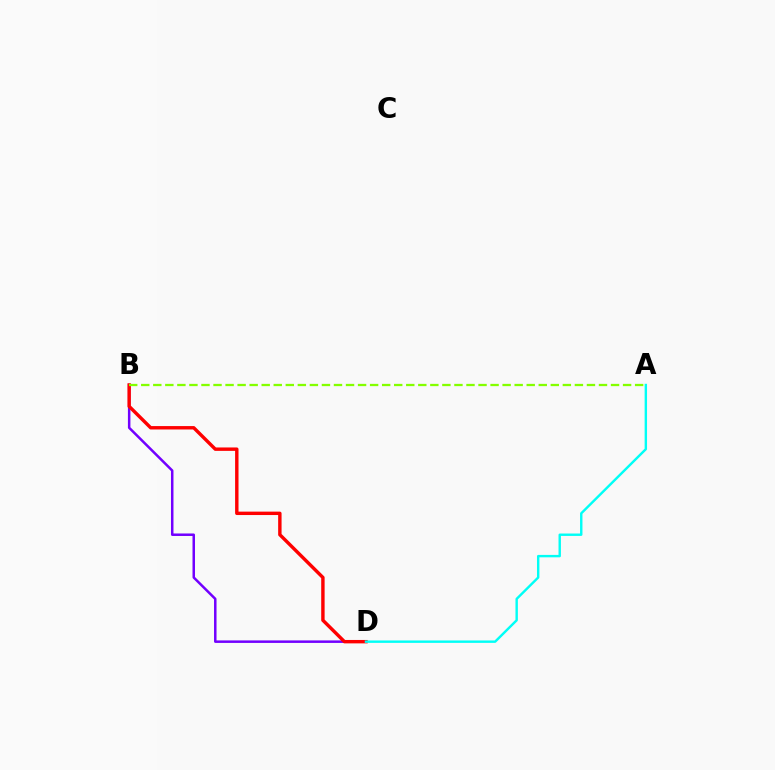{('B', 'D'): [{'color': '#7200ff', 'line_style': 'solid', 'thickness': 1.8}, {'color': '#ff0000', 'line_style': 'solid', 'thickness': 2.45}], ('A', 'B'): [{'color': '#84ff00', 'line_style': 'dashed', 'thickness': 1.64}], ('A', 'D'): [{'color': '#00fff6', 'line_style': 'solid', 'thickness': 1.73}]}